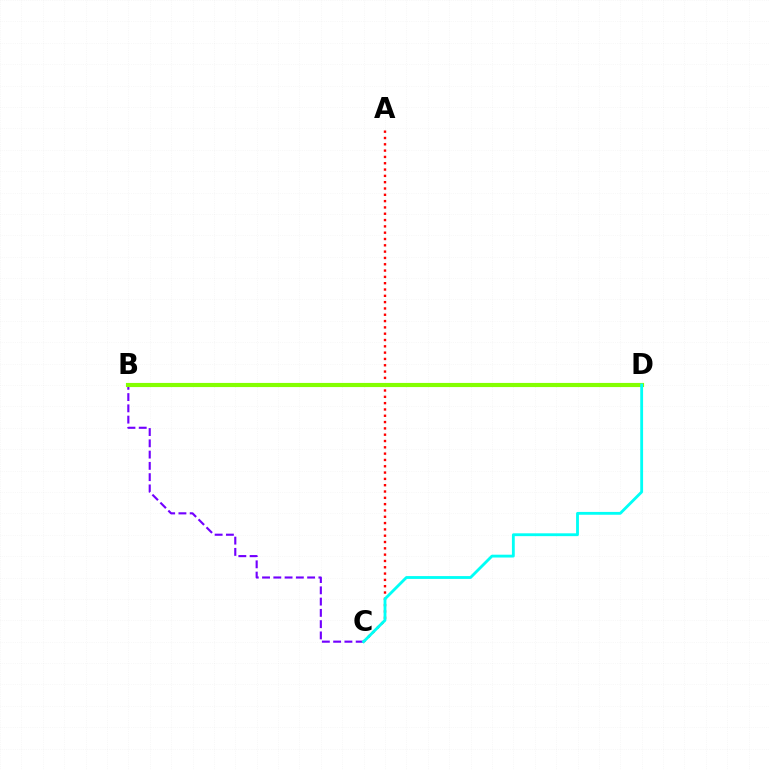{('A', 'C'): [{'color': '#ff0000', 'line_style': 'dotted', 'thickness': 1.72}], ('B', 'C'): [{'color': '#7200ff', 'line_style': 'dashed', 'thickness': 1.53}], ('B', 'D'): [{'color': '#84ff00', 'line_style': 'solid', 'thickness': 2.98}], ('C', 'D'): [{'color': '#00fff6', 'line_style': 'solid', 'thickness': 2.04}]}